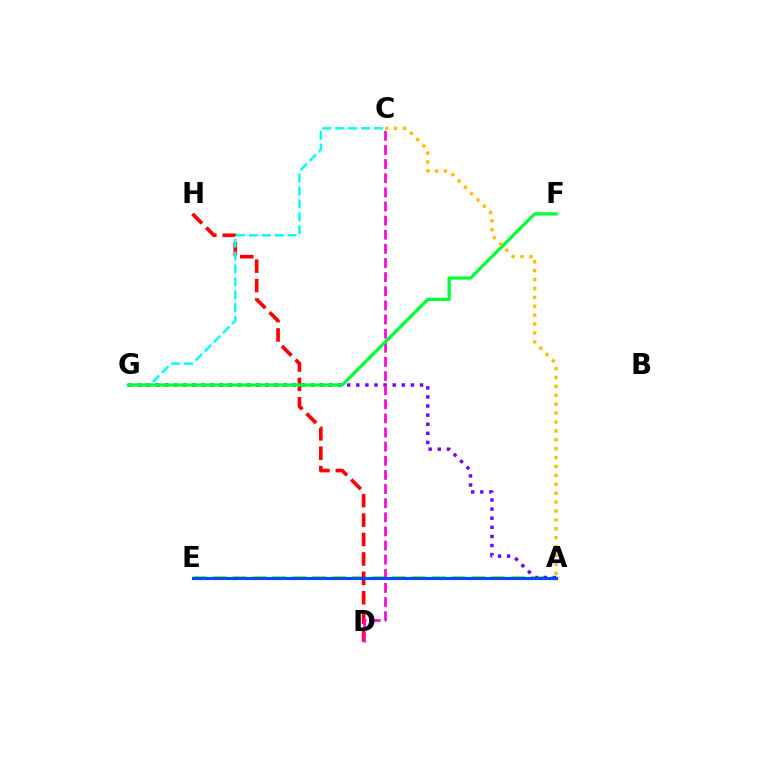{('A', 'E'): [{'color': '#84ff00', 'line_style': 'dashed', 'thickness': 2.7}, {'color': '#004bff', 'line_style': 'solid', 'thickness': 2.28}], ('A', 'G'): [{'color': '#7200ff', 'line_style': 'dotted', 'thickness': 2.47}], ('D', 'H'): [{'color': '#ff0000', 'line_style': 'dashed', 'thickness': 2.64}], ('C', 'D'): [{'color': '#ff00cf', 'line_style': 'dashed', 'thickness': 1.92}], ('C', 'G'): [{'color': '#00fff6', 'line_style': 'dashed', 'thickness': 1.76}], ('F', 'G'): [{'color': '#00ff39', 'line_style': 'solid', 'thickness': 2.34}], ('A', 'C'): [{'color': '#ffbd00', 'line_style': 'dotted', 'thickness': 2.42}]}